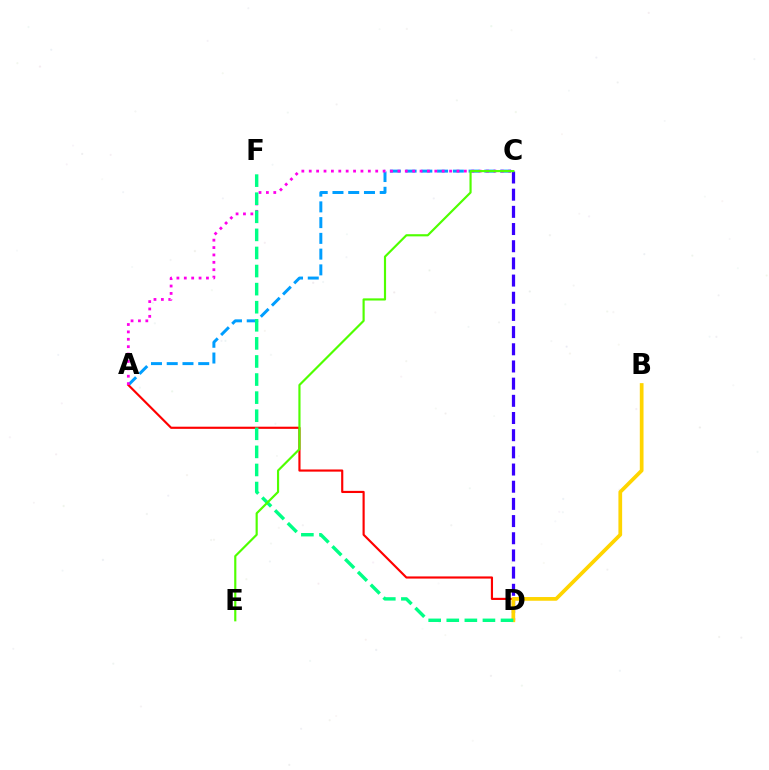{('A', 'C'): [{'color': '#009eff', 'line_style': 'dashed', 'thickness': 2.14}, {'color': '#ff00ed', 'line_style': 'dotted', 'thickness': 2.01}], ('C', 'D'): [{'color': '#3700ff', 'line_style': 'dashed', 'thickness': 2.33}], ('A', 'D'): [{'color': '#ff0000', 'line_style': 'solid', 'thickness': 1.55}], ('B', 'D'): [{'color': '#ffd500', 'line_style': 'solid', 'thickness': 2.68}], ('D', 'F'): [{'color': '#00ff86', 'line_style': 'dashed', 'thickness': 2.46}], ('C', 'E'): [{'color': '#4fff00', 'line_style': 'solid', 'thickness': 1.56}]}